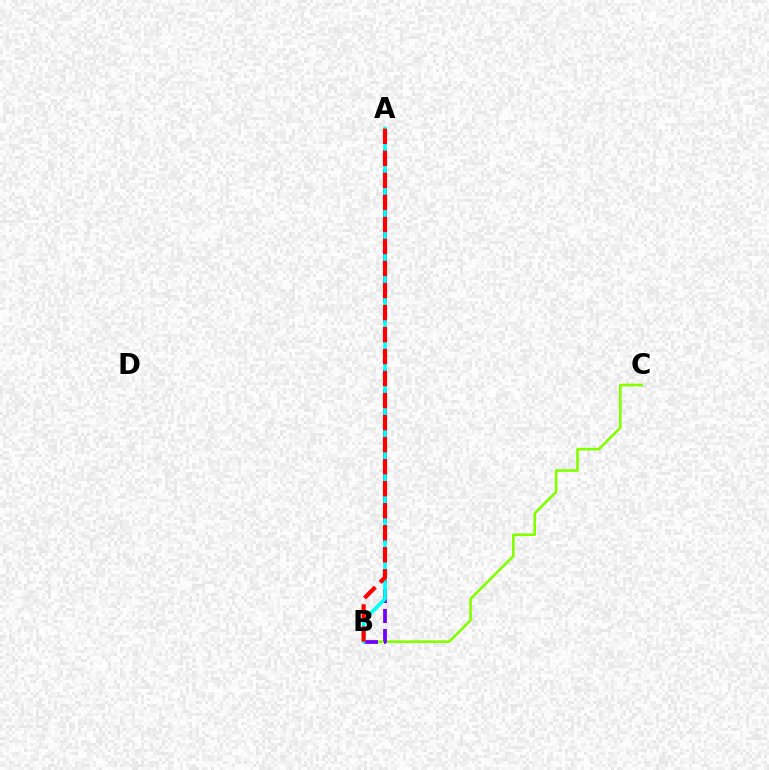{('B', 'C'): [{'color': '#84ff00', 'line_style': 'solid', 'thickness': 1.89}], ('A', 'B'): [{'color': '#7200ff', 'line_style': 'dashed', 'thickness': 2.72}, {'color': '#00fff6', 'line_style': 'solid', 'thickness': 2.56}, {'color': '#ff0000', 'line_style': 'dashed', 'thickness': 2.99}]}